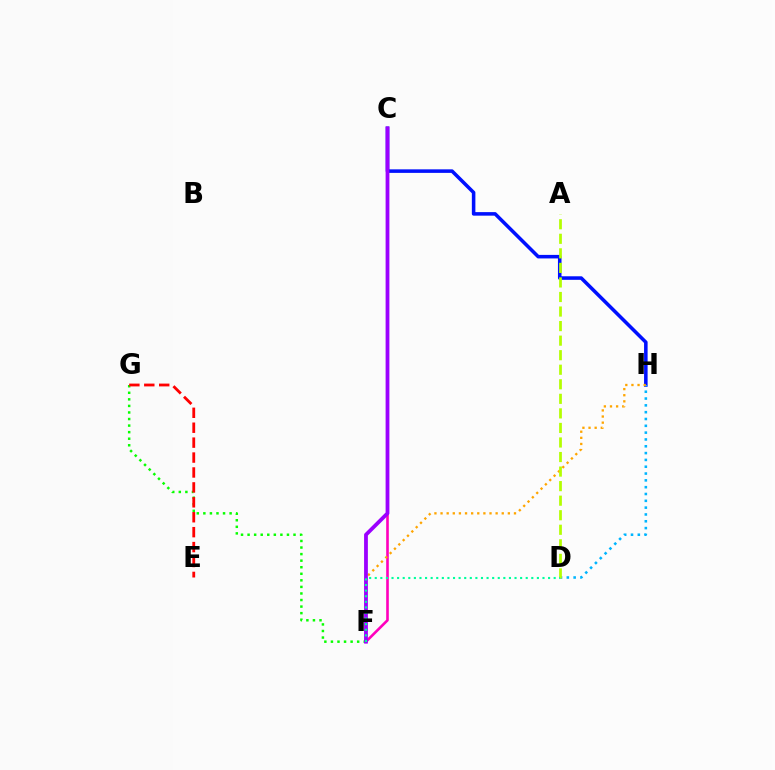{('C', 'F'): [{'color': '#ff00bd', 'line_style': 'solid', 'thickness': 1.88}, {'color': '#9b00ff', 'line_style': 'solid', 'thickness': 2.73}], ('C', 'H'): [{'color': '#0010ff', 'line_style': 'solid', 'thickness': 2.55}], ('D', 'H'): [{'color': '#00b5ff', 'line_style': 'dotted', 'thickness': 1.85}], ('F', 'H'): [{'color': '#ffa500', 'line_style': 'dotted', 'thickness': 1.66}], ('A', 'D'): [{'color': '#b3ff00', 'line_style': 'dashed', 'thickness': 1.98}], ('F', 'G'): [{'color': '#08ff00', 'line_style': 'dotted', 'thickness': 1.78}], ('D', 'F'): [{'color': '#00ff9d', 'line_style': 'dotted', 'thickness': 1.52}], ('E', 'G'): [{'color': '#ff0000', 'line_style': 'dashed', 'thickness': 2.03}]}